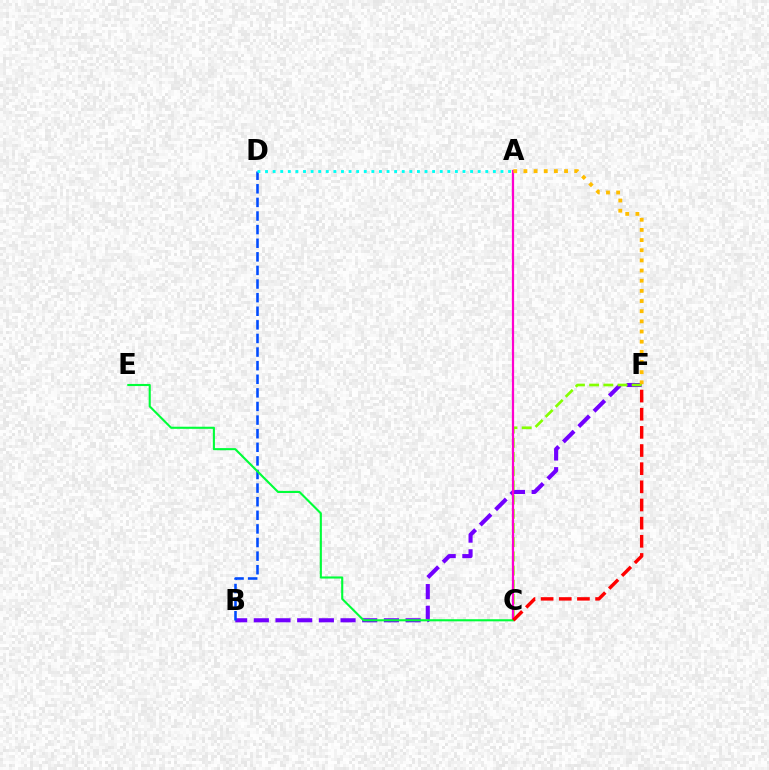{('B', 'F'): [{'color': '#7200ff', 'line_style': 'dashed', 'thickness': 2.95}], ('B', 'D'): [{'color': '#004bff', 'line_style': 'dashed', 'thickness': 1.85}], ('C', 'F'): [{'color': '#84ff00', 'line_style': 'dashed', 'thickness': 1.93}, {'color': '#ff0000', 'line_style': 'dashed', 'thickness': 2.47}], ('A', 'D'): [{'color': '#00fff6', 'line_style': 'dotted', 'thickness': 2.06}], ('A', 'C'): [{'color': '#ff00cf', 'line_style': 'solid', 'thickness': 1.61}], ('A', 'F'): [{'color': '#ffbd00', 'line_style': 'dotted', 'thickness': 2.76}], ('C', 'E'): [{'color': '#00ff39', 'line_style': 'solid', 'thickness': 1.52}]}